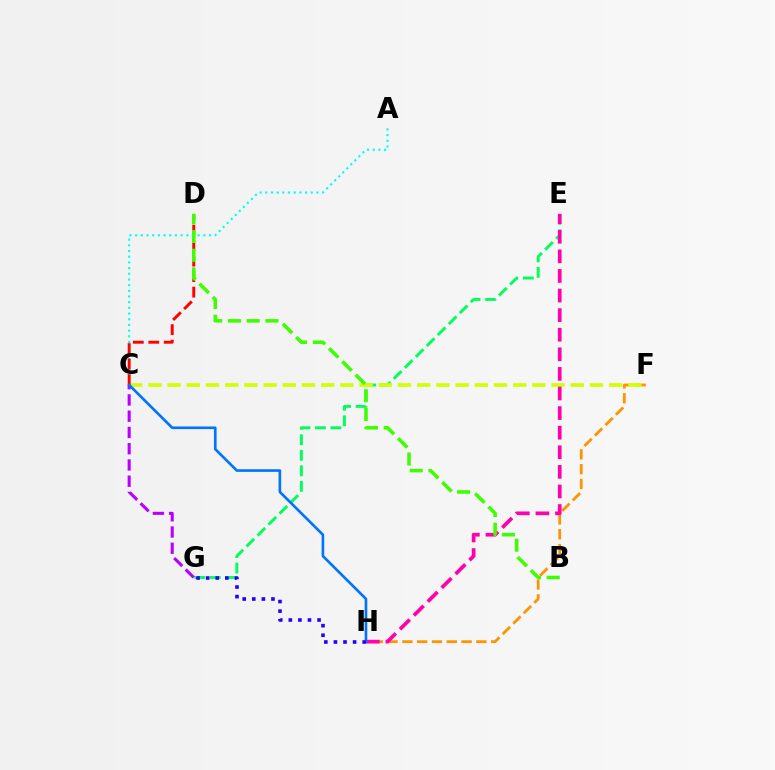{('A', 'C'): [{'color': '#00fff6', 'line_style': 'dotted', 'thickness': 1.54}], ('E', 'G'): [{'color': '#00ff5c', 'line_style': 'dashed', 'thickness': 2.11}], ('F', 'H'): [{'color': '#ff9400', 'line_style': 'dashed', 'thickness': 2.01}], ('C', 'G'): [{'color': '#b900ff', 'line_style': 'dashed', 'thickness': 2.21}], ('C', 'F'): [{'color': '#d1ff00', 'line_style': 'dashed', 'thickness': 2.61}], ('C', 'D'): [{'color': '#ff0000', 'line_style': 'dashed', 'thickness': 2.11}], ('E', 'H'): [{'color': '#ff00ac', 'line_style': 'dashed', 'thickness': 2.66}], ('B', 'D'): [{'color': '#3dff00', 'line_style': 'dashed', 'thickness': 2.55}], ('C', 'H'): [{'color': '#0074ff', 'line_style': 'solid', 'thickness': 1.9}], ('G', 'H'): [{'color': '#2500ff', 'line_style': 'dotted', 'thickness': 2.6}]}